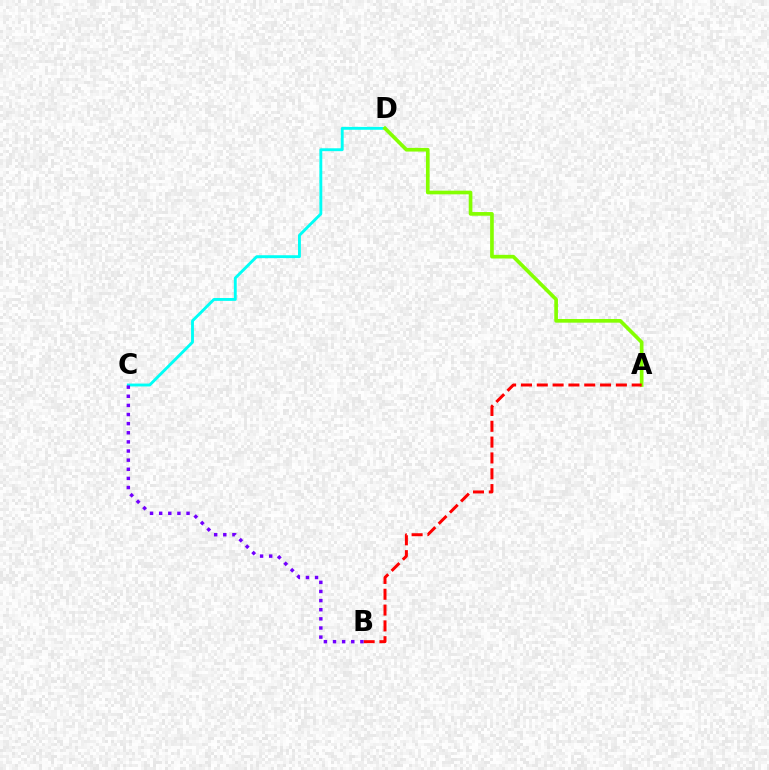{('C', 'D'): [{'color': '#00fff6', 'line_style': 'solid', 'thickness': 2.08}], ('A', 'D'): [{'color': '#84ff00', 'line_style': 'solid', 'thickness': 2.64}], ('A', 'B'): [{'color': '#ff0000', 'line_style': 'dashed', 'thickness': 2.15}], ('B', 'C'): [{'color': '#7200ff', 'line_style': 'dotted', 'thickness': 2.48}]}